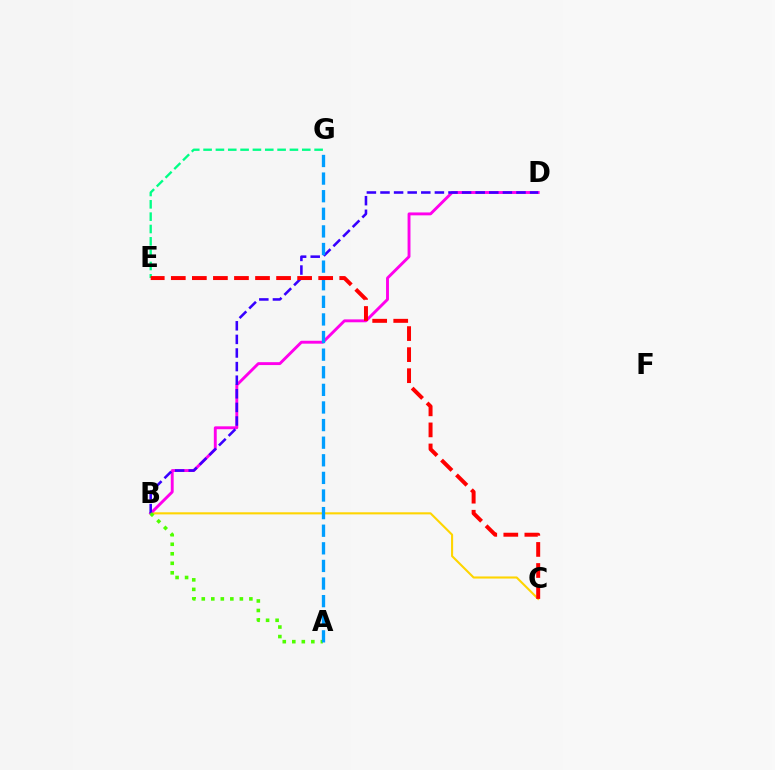{('E', 'G'): [{'color': '#00ff86', 'line_style': 'dashed', 'thickness': 1.68}], ('B', 'C'): [{'color': '#ffd500', 'line_style': 'solid', 'thickness': 1.51}], ('B', 'D'): [{'color': '#ff00ed', 'line_style': 'solid', 'thickness': 2.09}, {'color': '#3700ff', 'line_style': 'dashed', 'thickness': 1.85}], ('A', 'B'): [{'color': '#4fff00', 'line_style': 'dotted', 'thickness': 2.59}], ('A', 'G'): [{'color': '#009eff', 'line_style': 'dashed', 'thickness': 2.39}], ('C', 'E'): [{'color': '#ff0000', 'line_style': 'dashed', 'thickness': 2.86}]}